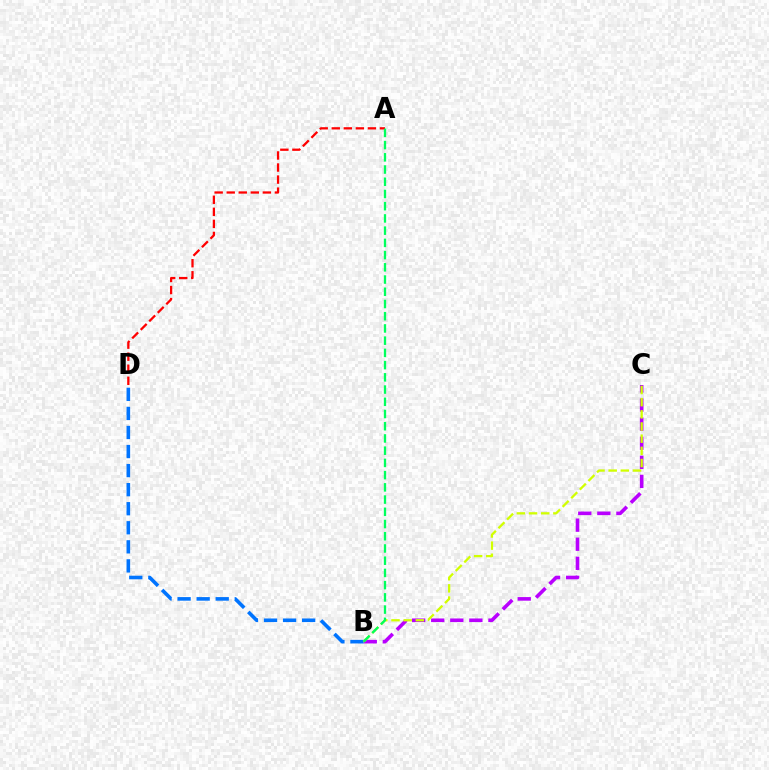{('B', 'C'): [{'color': '#b900ff', 'line_style': 'dashed', 'thickness': 2.59}, {'color': '#d1ff00', 'line_style': 'dashed', 'thickness': 1.65}], ('B', 'D'): [{'color': '#0074ff', 'line_style': 'dashed', 'thickness': 2.59}], ('A', 'D'): [{'color': '#ff0000', 'line_style': 'dashed', 'thickness': 1.64}], ('A', 'B'): [{'color': '#00ff5c', 'line_style': 'dashed', 'thickness': 1.66}]}